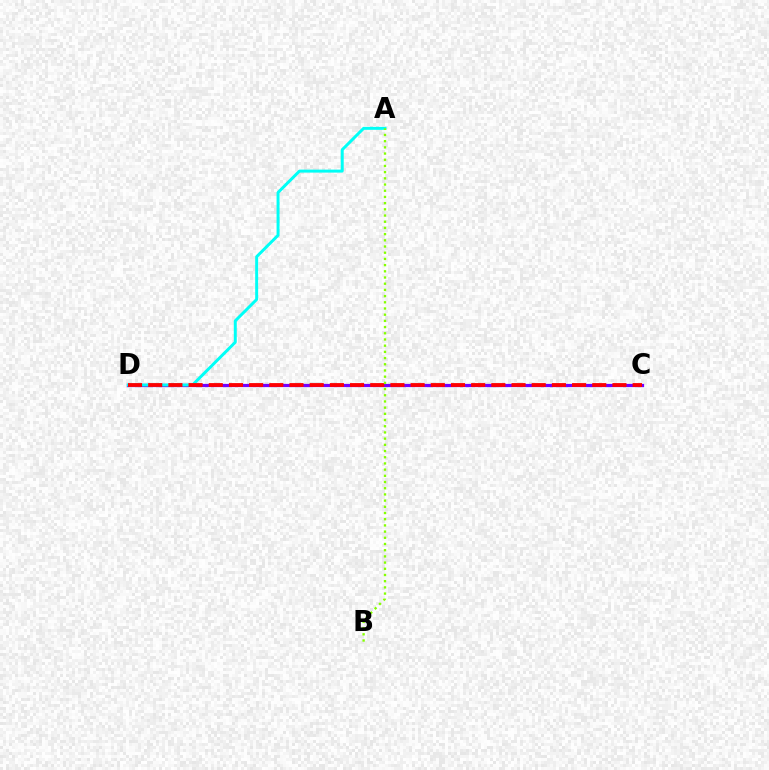{('C', 'D'): [{'color': '#7200ff', 'line_style': 'solid', 'thickness': 2.32}, {'color': '#ff0000', 'line_style': 'dashed', 'thickness': 2.74}], ('A', 'D'): [{'color': '#00fff6', 'line_style': 'solid', 'thickness': 2.14}], ('A', 'B'): [{'color': '#84ff00', 'line_style': 'dotted', 'thickness': 1.68}]}